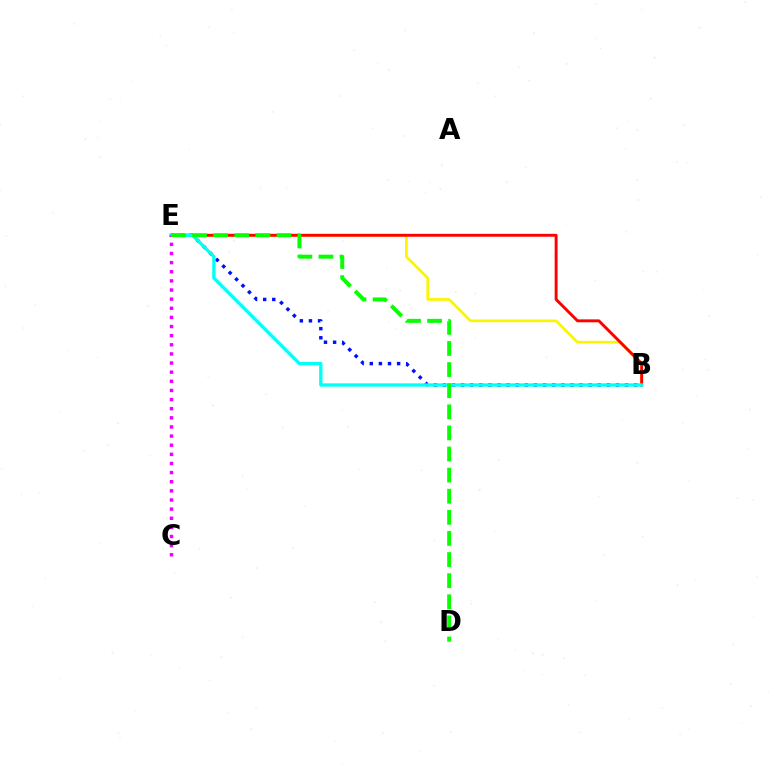{('B', 'E'): [{'color': '#0010ff', 'line_style': 'dotted', 'thickness': 2.47}, {'color': '#fcf500', 'line_style': 'solid', 'thickness': 1.95}, {'color': '#ff0000', 'line_style': 'solid', 'thickness': 2.09}, {'color': '#00fff6', 'line_style': 'solid', 'thickness': 2.38}], ('C', 'E'): [{'color': '#ee00ff', 'line_style': 'dotted', 'thickness': 2.48}], ('D', 'E'): [{'color': '#08ff00', 'line_style': 'dashed', 'thickness': 2.87}]}